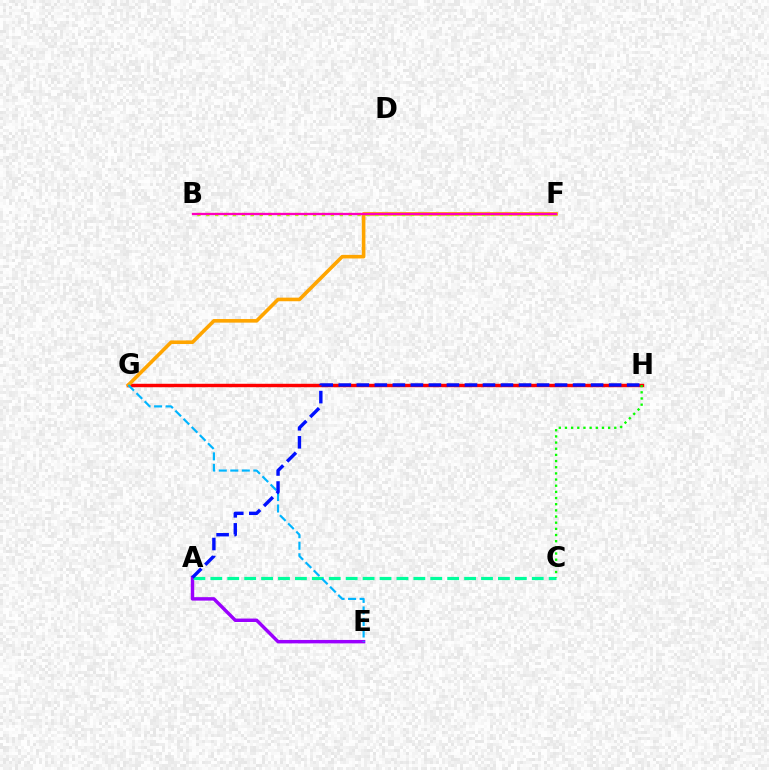{('G', 'H'): [{'color': '#ff0000', 'line_style': 'solid', 'thickness': 2.47}], ('A', 'E'): [{'color': '#9b00ff', 'line_style': 'solid', 'thickness': 2.48}], ('F', 'G'): [{'color': '#ffa500', 'line_style': 'solid', 'thickness': 2.59}], ('A', 'C'): [{'color': '#00ff9d', 'line_style': 'dashed', 'thickness': 2.3}], ('C', 'H'): [{'color': '#08ff00', 'line_style': 'dotted', 'thickness': 1.67}], ('E', 'G'): [{'color': '#00b5ff', 'line_style': 'dashed', 'thickness': 1.57}], ('B', 'F'): [{'color': '#b3ff00', 'line_style': 'dotted', 'thickness': 2.42}, {'color': '#ff00bd', 'line_style': 'solid', 'thickness': 1.67}], ('A', 'H'): [{'color': '#0010ff', 'line_style': 'dashed', 'thickness': 2.45}]}